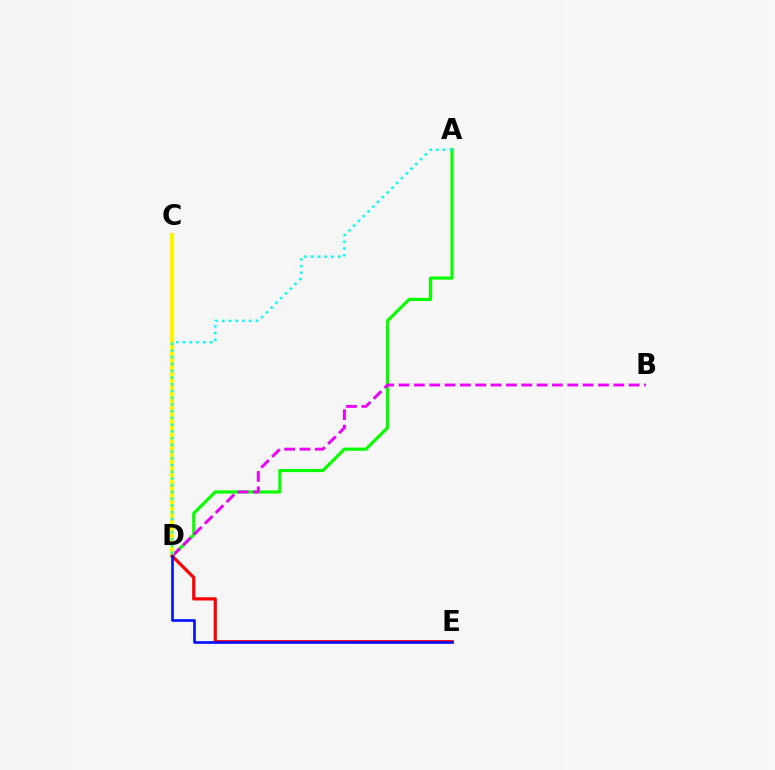{('A', 'D'): [{'color': '#08ff00', 'line_style': 'solid', 'thickness': 2.28}, {'color': '#00fff6', 'line_style': 'dotted', 'thickness': 1.83}], ('B', 'D'): [{'color': '#ee00ff', 'line_style': 'dashed', 'thickness': 2.08}], ('C', 'D'): [{'color': '#fcf500', 'line_style': 'solid', 'thickness': 2.99}], ('D', 'E'): [{'color': '#ff0000', 'line_style': 'solid', 'thickness': 2.3}, {'color': '#0010ff', 'line_style': 'solid', 'thickness': 1.89}]}